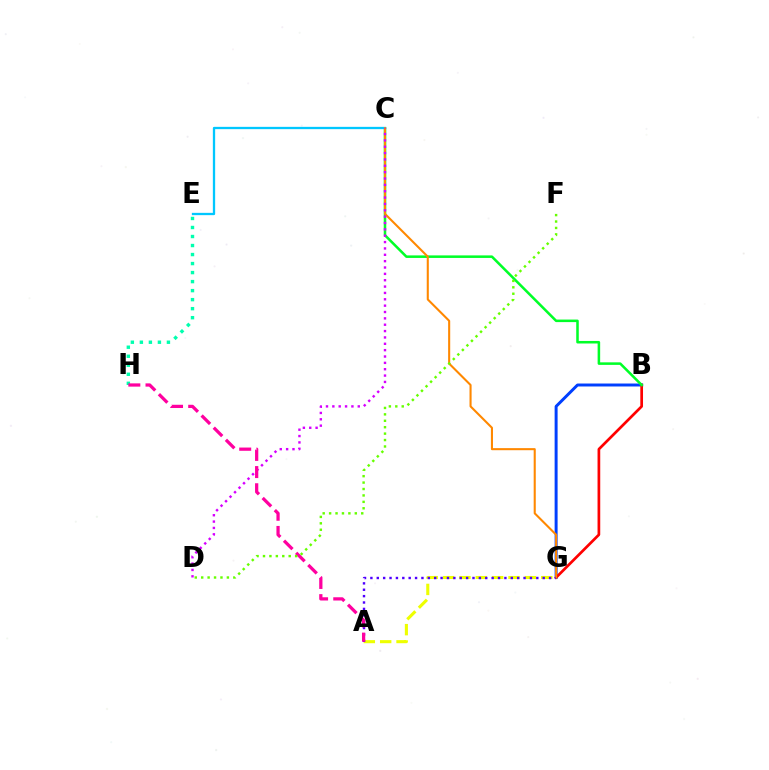{('B', 'G'): [{'color': '#003fff', 'line_style': 'solid', 'thickness': 2.13}, {'color': '#ff0000', 'line_style': 'solid', 'thickness': 1.94}], ('A', 'G'): [{'color': '#eeff00', 'line_style': 'dashed', 'thickness': 2.22}, {'color': '#4f00ff', 'line_style': 'dotted', 'thickness': 1.73}], ('B', 'C'): [{'color': '#00ff27', 'line_style': 'solid', 'thickness': 1.83}], ('C', 'E'): [{'color': '#00c7ff', 'line_style': 'solid', 'thickness': 1.66}], ('C', 'G'): [{'color': '#ff8800', 'line_style': 'solid', 'thickness': 1.5}], ('C', 'D'): [{'color': '#d600ff', 'line_style': 'dotted', 'thickness': 1.73}], ('E', 'H'): [{'color': '#00ffaf', 'line_style': 'dotted', 'thickness': 2.45}], ('A', 'H'): [{'color': '#ff00a0', 'line_style': 'dashed', 'thickness': 2.33}], ('D', 'F'): [{'color': '#66ff00', 'line_style': 'dotted', 'thickness': 1.75}]}